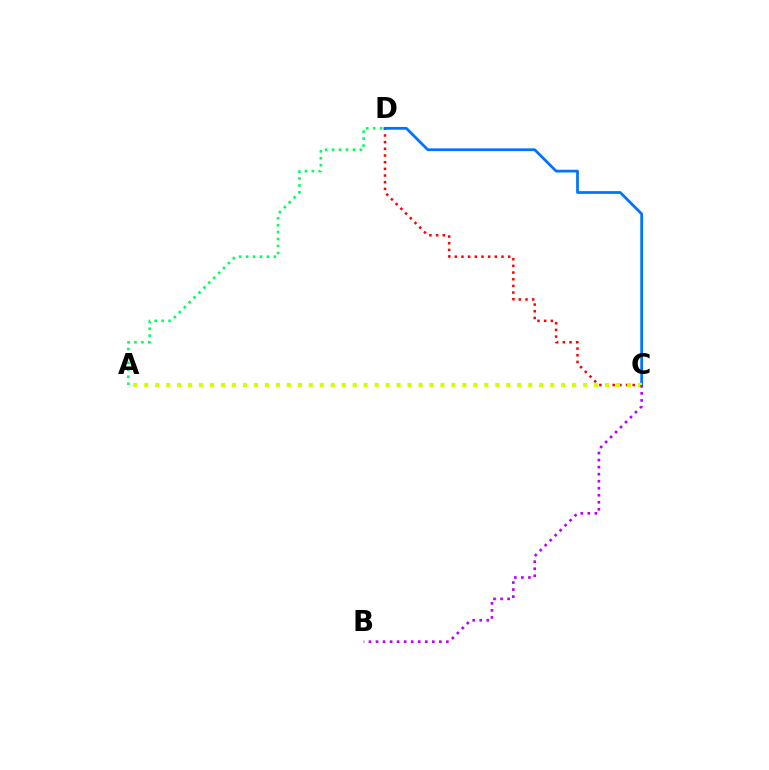{('C', 'D'): [{'color': '#ff0000', 'line_style': 'dotted', 'thickness': 1.81}, {'color': '#0074ff', 'line_style': 'solid', 'thickness': 1.99}], ('A', 'D'): [{'color': '#00ff5c', 'line_style': 'dotted', 'thickness': 1.89}], ('A', 'C'): [{'color': '#d1ff00', 'line_style': 'dotted', 'thickness': 2.98}], ('B', 'C'): [{'color': '#b900ff', 'line_style': 'dotted', 'thickness': 1.91}]}